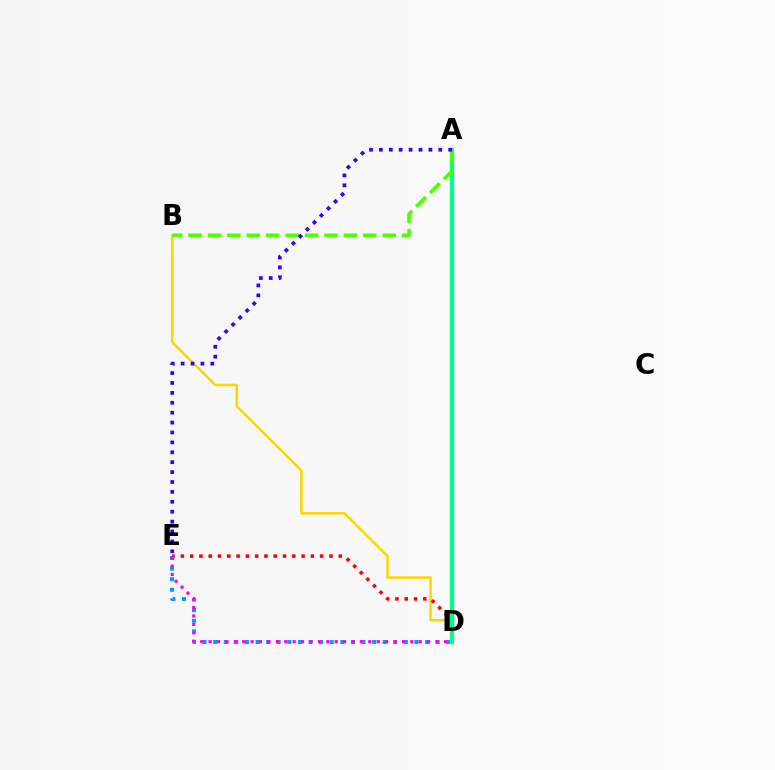{('B', 'D'): [{'color': '#ffd500', 'line_style': 'solid', 'thickness': 1.82}], ('D', 'E'): [{'color': '#009eff', 'line_style': 'dotted', 'thickness': 2.88}, {'color': '#ff0000', 'line_style': 'dotted', 'thickness': 2.52}, {'color': '#ff00ed', 'line_style': 'dotted', 'thickness': 2.28}], ('A', 'D'): [{'color': '#00ff86', 'line_style': 'solid', 'thickness': 3.0}], ('A', 'B'): [{'color': '#4fff00', 'line_style': 'dashed', 'thickness': 2.64}], ('A', 'E'): [{'color': '#3700ff', 'line_style': 'dotted', 'thickness': 2.69}]}